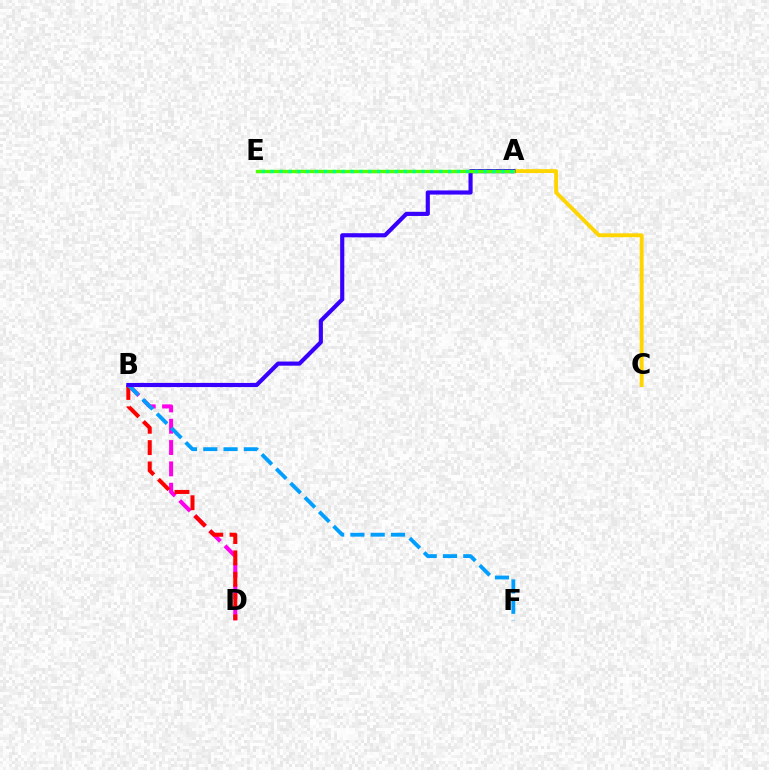{('B', 'D'): [{'color': '#ff00ed', 'line_style': 'dashed', 'thickness': 2.9}, {'color': '#ff0000', 'line_style': 'dashed', 'thickness': 2.9}], ('B', 'F'): [{'color': '#009eff', 'line_style': 'dashed', 'thickness': 2.76}], ('A', 'C'): [{'color': '#ffd500', 'line_style': 'solid', 'thickness': 2.8}], ('A', 'B'): [{'color': '#3700ff', 'line_style': 'solid', 'thickness': 2.98}], ('A', 'E'): [{'color': '#4fff00', 'line_style': 'solid', 'thickness': 2.43}, {'color': '#00ff86', 'line_style': 'dotted', 'thickness': 2.41}]}